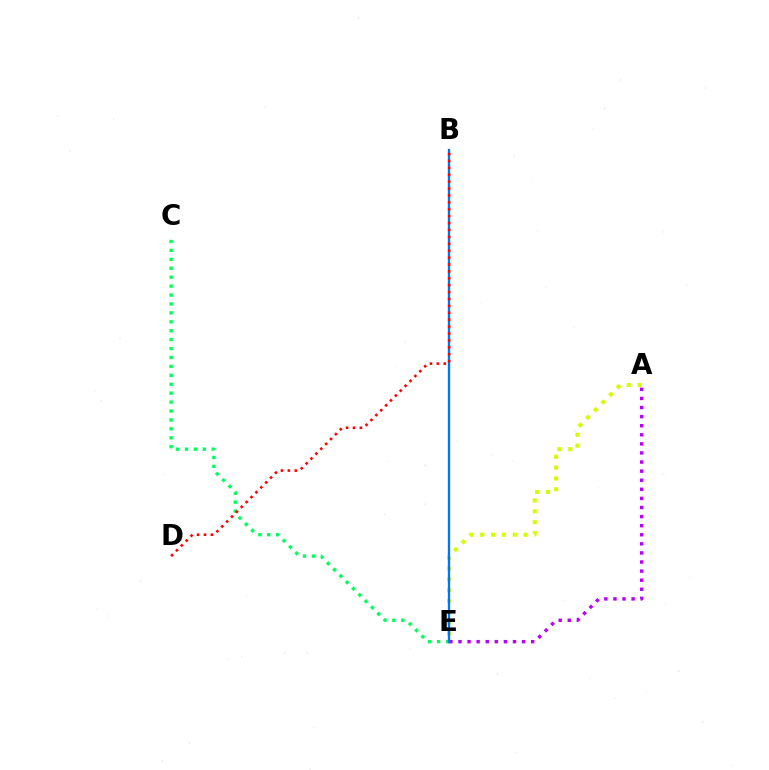{('C', 'E'): [{'color': '#00ff5c', 'line_style': 'dotted', 'thickness': 2.42}], ('A', 'E'): [{'color': '#d1ff00', 'line_style': 'dotted', 'thickness': 2.95}, {'color': '#b900ff', 'line_style': 'dotted', 'thickness': 2.47}], ('B', 'E'): [{'color': '#0074ff', 'line_style': 'solid', 'thickness': 1.68}], ('B', 'D'): [{'color': '#ff0000', 'line_style': 'dotted', 'thickness': 1.88}]}